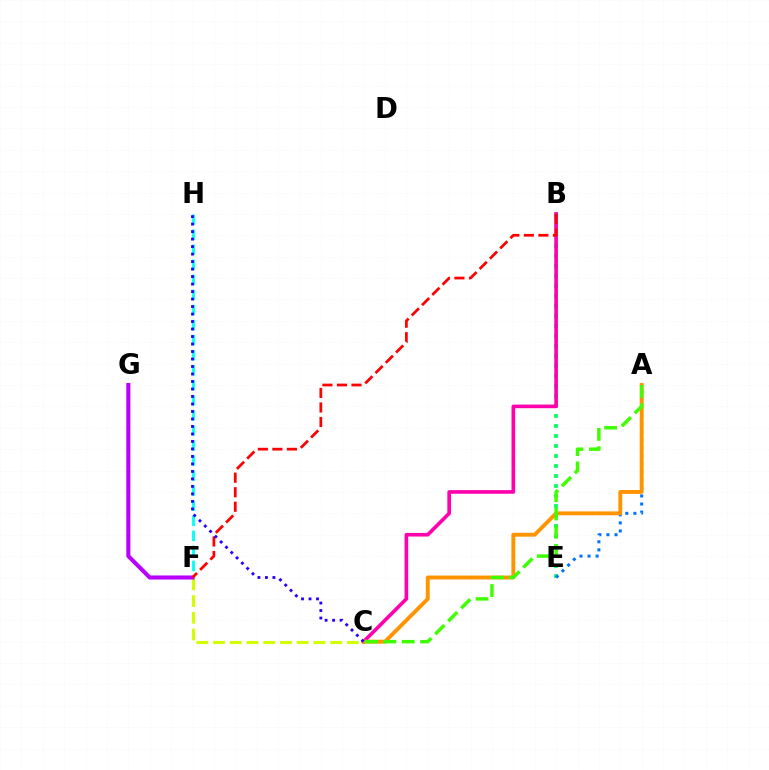{('B', 'E'): [{'color': '#00ff5c', 'line_style': 'dotted', 'thickness': 2.72}], ('C', 'F'): [{'color': '#d1ff00', 'line_style': 'dashed', 'thickness': 2.27}], ('F', 'H'): [{'color': '#00fff6', 'line_style': 'dashed', 'thickness': 2.04}], ('F', 'G'): [{'color': '#b900ff', 'line_style': 'solid', 'thickness': 2.93}], ('A', 'E'): [{'color': '#0074ff', 'line_style': 'dotted', 'thickness': 2.19}], ('B', 'C'): [{'color': '#ff00ac', 'line_style': 'solid', 'thickness': 2.61}], ('A', 'C'): [{'color': '#ff9400', 'line_style': 'solid', 'thickness': 2.81}, {'color': '#3dff00', 'line_style': 'dashed', 'thickness': 2.49}], ('B', 'F'): [{'color': '#ff0000', 'line_style': 'dashed', 'thickness': 1.97}], ('C', 'H'): [{'color': '#2500ff', 'line_style': 'dotted', 'thickness': 2.04}]}